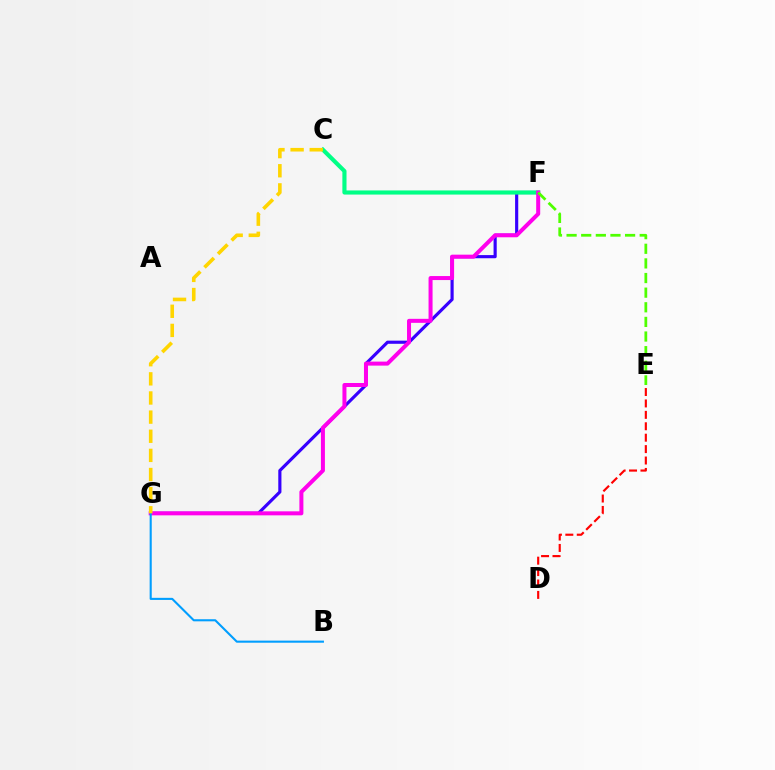{('F', 'G'): [{'color': '#3700ff', 'line_style': 'solid', 'thickness': 2.27}, {'color': '#ff00ed', 'line_style': 'solid', 'thickness': 2.88}], ('C', 'F'): [{'color': '#00ff86', 'line_style': 'solid', 'thickness': 2.97}], ('E', 'F'): [{'color': '#4fff00', 'line_style': 'dashed', 'thickness': 1.99}], ('B', 'G'): [{'color': '#009eff', 'line_style': 'solid', 'thickness': 1.51}], ('C', 'G'): [{'color': '#ffd500', 'line_style': 'dashed', 'thickness': 2.6}], ('D', 'E'): [{'color': '#ff0000', 'line_style': 'dashed', 'thickness': 1.55}]}